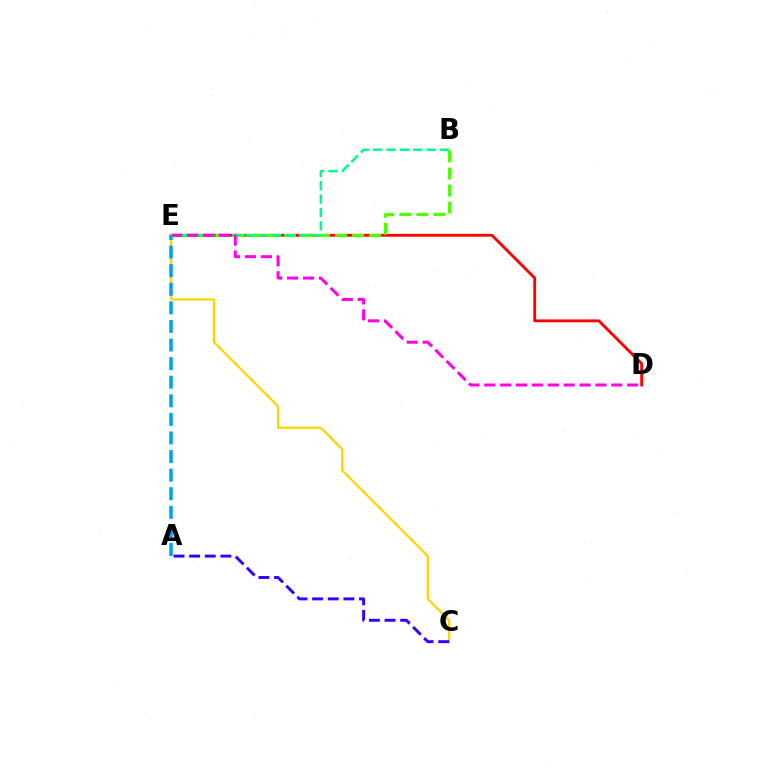{('D', 'E'): [{'color': '#ff0000', 'line_style': 'solid', 'thickness': 2.04}, {'color': '#ff00ed', 'line_style': 'dashed', 'thickness': 2.16}], ('B', 'E'): [{'color': '#4fff00', 'line_style': 'dashed', 'thickness': 2.32}, {'color': '#00ff86', 'line_style': 'dashed', 'thickness': 1.82}], ('C', 'E'): [{'color': '#ffd500', 'line_style': 'solid', 'thickness': 1.63}], ('A', 'C'): [{'color': '#3700ff', 'line_style': 'dashed', 'thickness': 2.12}], ('A', 'E'): [{'color': '#009eff', 'line_style': 'dashed', 'thickness': 2.53}]}